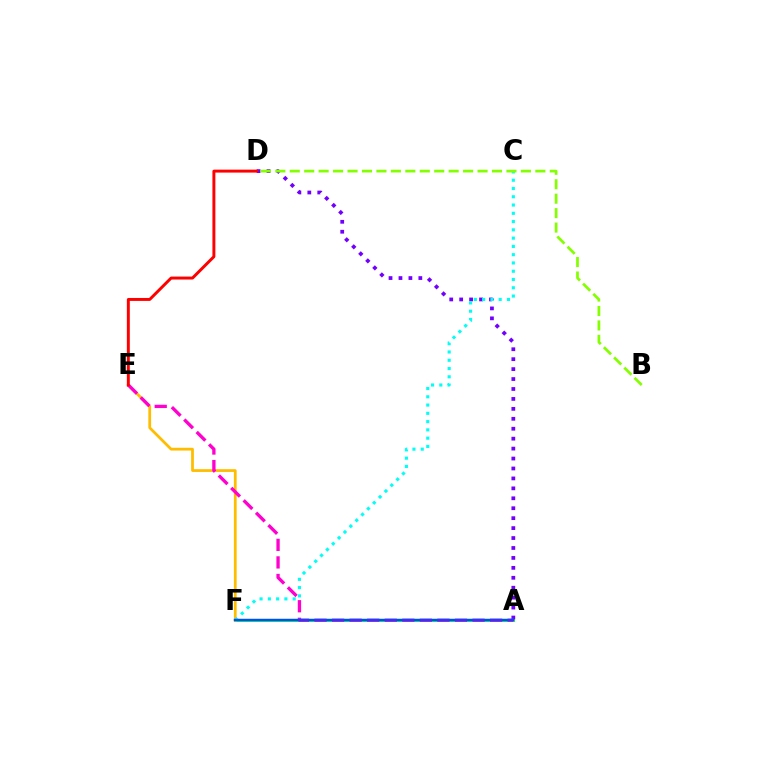{('A', 'F'): [{'color': '#00ff39', 'line_style': 'solid', 'thickness': 2.06}, {'color': '#004bff', 'line_style': 'solid', 'thickness': 1.76}], ('E', 'F'): [{'color': '#ffbd00', 'line_style': 'solid', 'thickness': 1.99}], ('A', 'D'): [{'color': '#7200ff', 'line_style': 'dotted', 'thickness': 2.7}], ('C', 'F'): [{'color': '#00fff6', 'line_style': 'dotted', 'thickness': 2.25}], ('A', 'E'): [{'color': '#ff00cf', 'line_style': 'dashed', 'thickness': 2.39}], ('B', 'D'): [{'color': '#84ff00', 'line_style': 'dashed', 'thickness': 1.96}], ('D', 'E'): [{'color': '#ff0000', 'line_style': 'solid', 'thickness': 2.13}]}